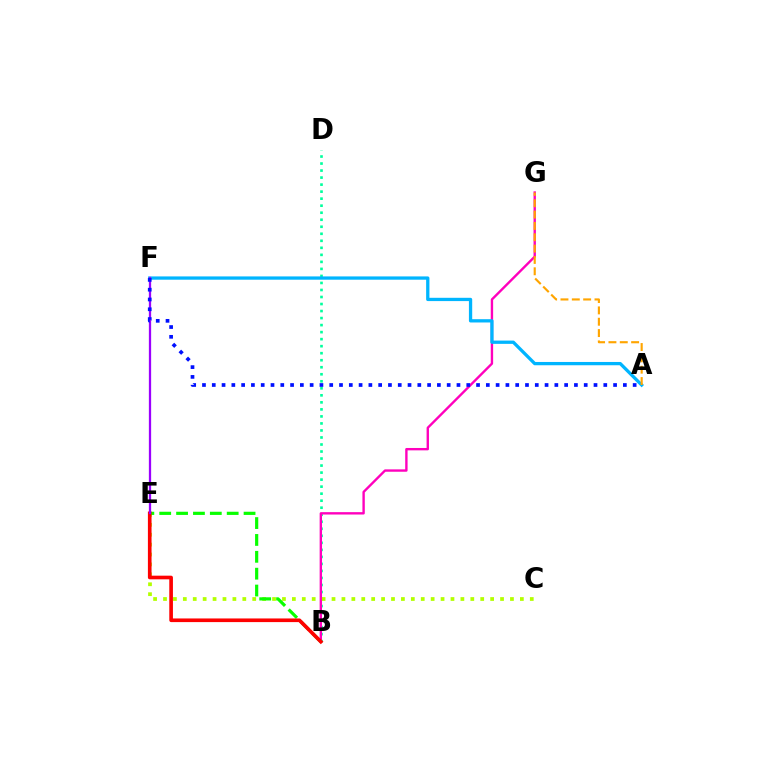{('B', 'D'): [{'color': '#00ff9d', 'line_style': 'dotted', 'thickness': 1.91}], ('C', 'E'): [{'color': '#b3ff00', 'line_style': 'dotted', 'thickness': 2.69}], ('B', 'E'): [{'color': '#08ff00', 'line_style': 'dashed', 'thickness': 2.29}, {'color': '#ff0000', 'line_style': 'solid', 'thickness': 2.63}], ('B', 'G'): [{'color': '#ff00bd', 'line_style': 'solid', 'thickness': 1.71}], ('A', 'F'): [{'color': '#00b5ff', 'line_style': 'solid', 'thickness': 2.37}, {'color': '#0010ff', 'line_style': 'dotted', 'thickness': 2.66}], ('A', 'G'): [{'color': '#ffa500', 'line_style': 'dashed', 'thickness': 1.54}], ('E', 'F'): [{'color': '#9b00ff', 'line_style': 'solid', 'thickness': 1.64}]}